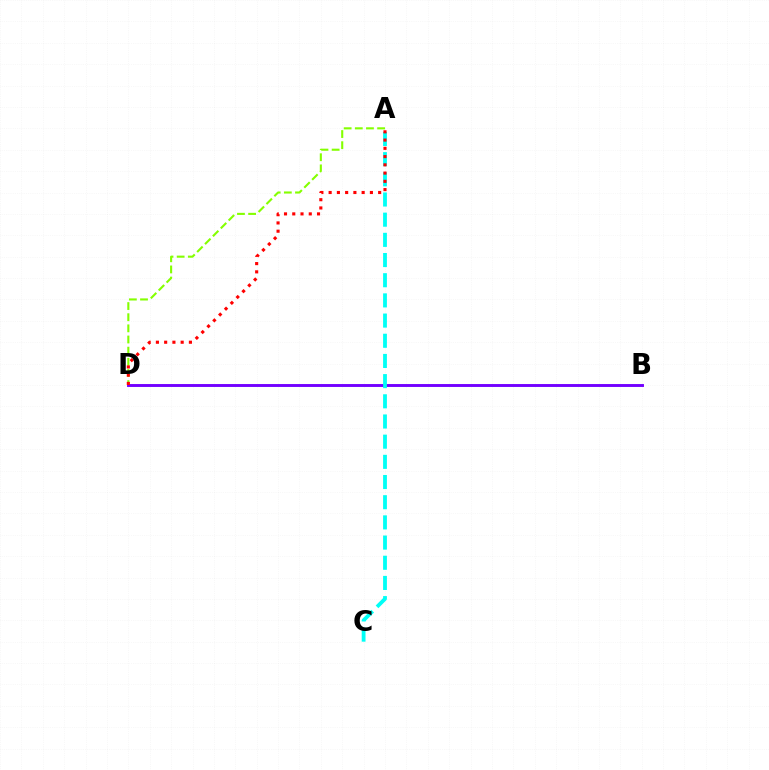{('B', 'D'): [{'color': '#7200ff', 'line_style': 'solid', 'thickness': 2.09}], ('A', 'D'): [{'color': '#84ff00', 'line_style': 'dashed', 'thickness': 1.51}, {'color': '#ff0000', 'line_style': 'dotted', 'thickness': 2.24}], ('A', 'C'): [{'color': '#00fff6', 'line_style': 'dashed', 'thickness': 2.74}]}